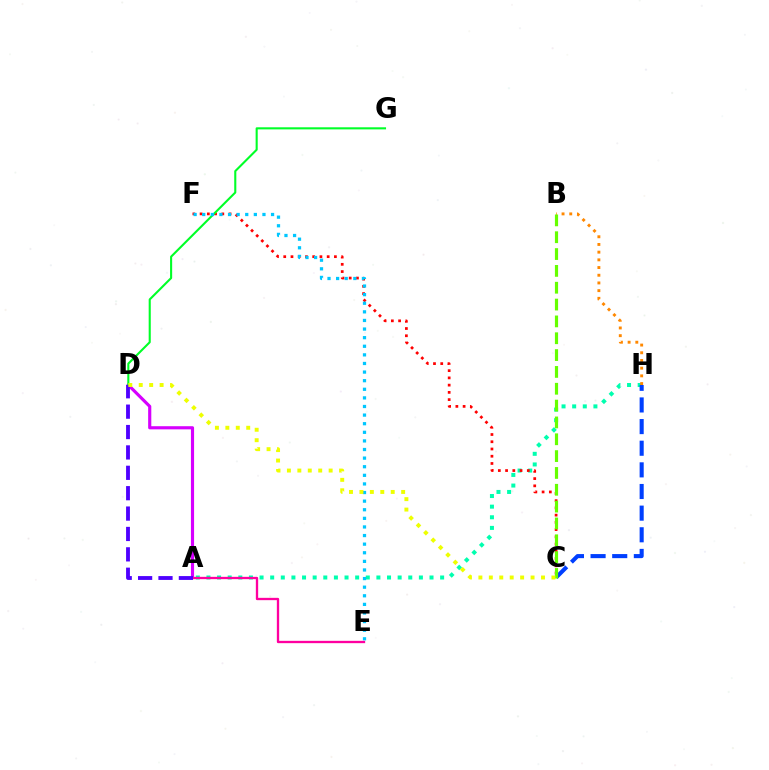{('A', 'H'): [{'color': '#00ffaf', 'line_style': 'dotted', 'thickness': 2.89}], ('C', 'F'): [{'color': '#ff0000', 'line_style': 'dotted', 'thickness': 1.97}], ('A', 'D'): [{'color': '#d600ff', 'line_style': 'solid', 'thickness': 2.27}, {'color': '#4f00ff', 'line_style': 'dashed', 'thickness': 2.77}], ('D', 'G'): [{'color': '#00ff27', 'line_style': 'solid', 'thickness': 1.51}], ('E', 'F'): [{'color': '#00c7ff', 'line_style': 'dotted', 'thickness': 2.34}], ('C', 'H'): [{'color': '#003fff', 'line_style': 'dashed', 'thickness': 2.94}], ('B', 'H'): [{'color': '#ff8800', 'line_style': 'dotted', 'thickness': 2.09}], ('A', 'E'): [{'color': '#ff00a0', 'line_style': 'solid', 'thickness': 1.67}], ('B', 'C'): [{'color': '#66ff00', 'line_style': 'dashed', 'thickness': 2.29}], ('C', 'D'): [{'color': '#eeff00', 'line_style': 'dotted', 'thickness': 2.83}]}